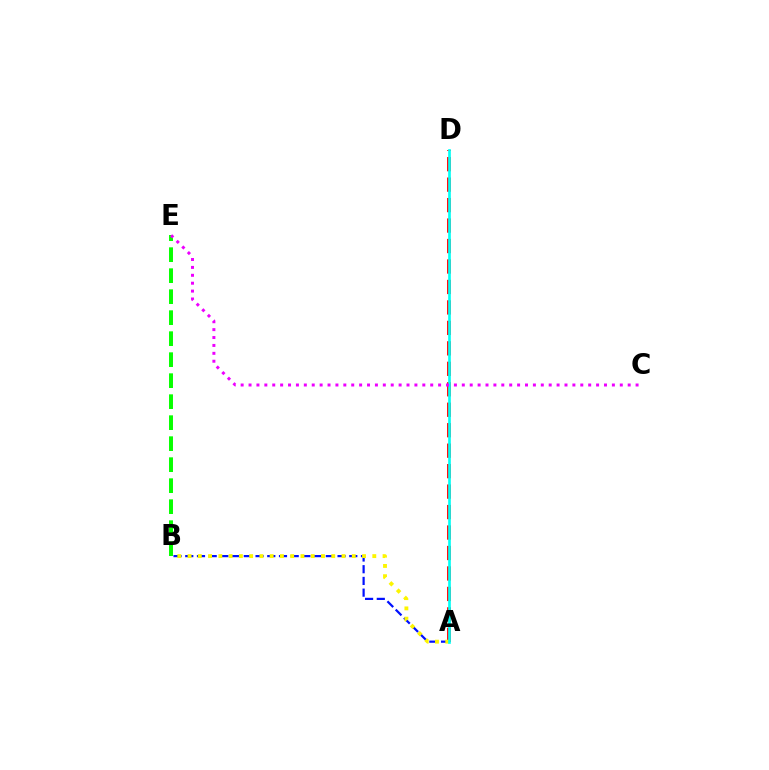{('A', 'B'): [{'color': '#0010ff', 'line_style': 'dashed', 'thickness': 1.59}, {'color': '#fcf500', 'line_style': 'dotted', 'thickness': 2.79}], ('A', 'D'): [{'color': '#ff0000', 'line_style': 'dashed', 'thickness': 2.78}, {'color': '#00fff6', 'line_style': 'solid', 'thickness': 1.91}], ('B', 'E'): [{'color': '#08ff00', 'line_style': 'dashed', 'thickness': 2.85}], ('C', 'E'): [{'color': '#ee00ff', 'line_style': 'dotted', 'thickness': 2.15}]}